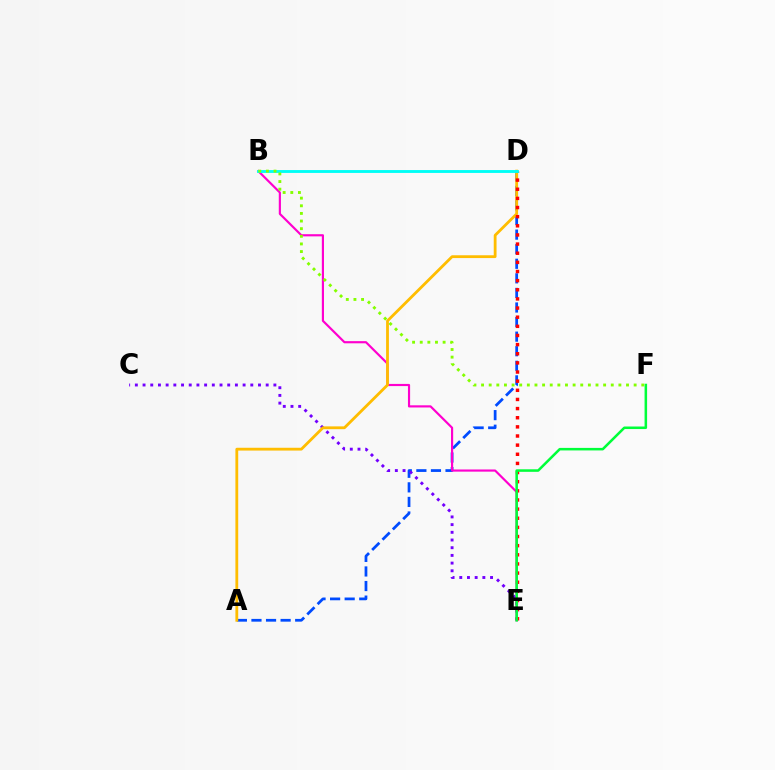{('A', 'D'): [{'color': '#004bff', 'line_style': 'dashed', 'thickness': 1.98}, {'color': '#ffbd00', 'line_style': 'solid', 'thickness': 2.02}], ('C', 'E'): [{'color': '#7200ff', 'line_style': 'dotted', 'thickness': 2.09}], ('B', 'E'): [{'color': '#ff00cf', 'line_style': 'solid', 'thickness': 1.56}], ('D', 'E'): [{'color': '#ff0000', 'line_style': 'dotted', 'thickness': 2.48}], ('E', 'F'): [{'color': '#00ff39', 'line_style': 'solid', 'thickness': 1.83}], ('B', 'D'): [{'color': '#00fff6', 'line_style': 'solid', 'thickness': 2.06}], ('B', 'F'): [{'color': '#84ff00', 'line_style': 'dotted', 'thickness': 2.07}]}